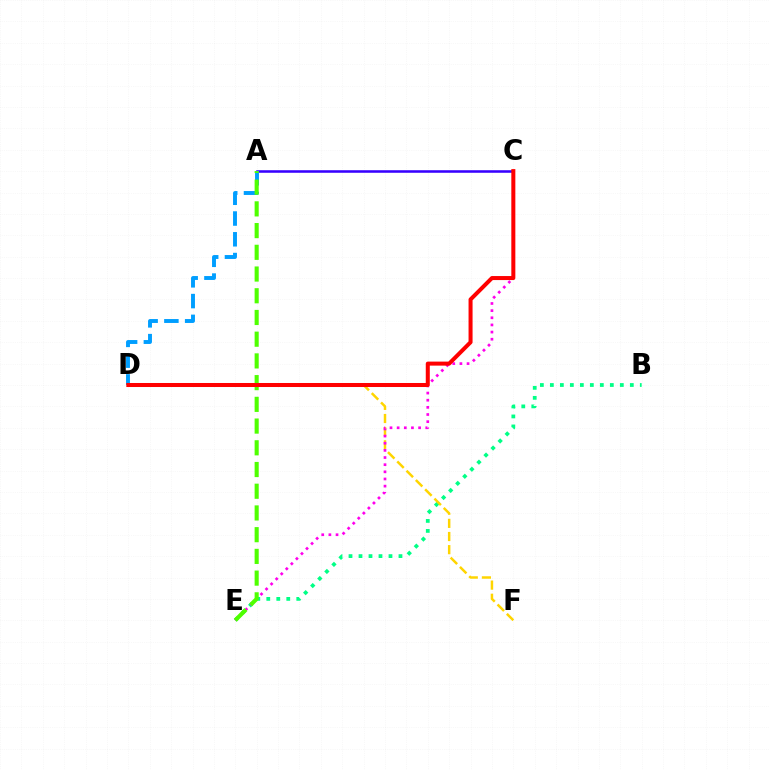{('B', 'E'): [{'color': '#00ff86', 'line_style': 'dotted', 'thickness': 2.72}], ('A', 'C'): [{'color': '#3700ff', 'line_style': 'solid', 'thickness': 1.84}], ('D', 'F'): [{'color': '#ffd500', 'line_style': 'dashed', 'thickness': 1.79}], ('C', 'E'): [{'color': '#ff00ed', 'line_style': 'dotted', 'thickness': 1.94}], ('A', 'D'): [{'color': '#009eff', 'line_style': 'dashed', 'thickness': 2.82}], ('A', 'E'): [{'color': '#4fff00', 'line_style': 'dashed', 'thickness': 2.95}], ('C', 'D'): [{'color': '#ff0000', 'line_style': 'solid', 'thickness': 2.89}]}